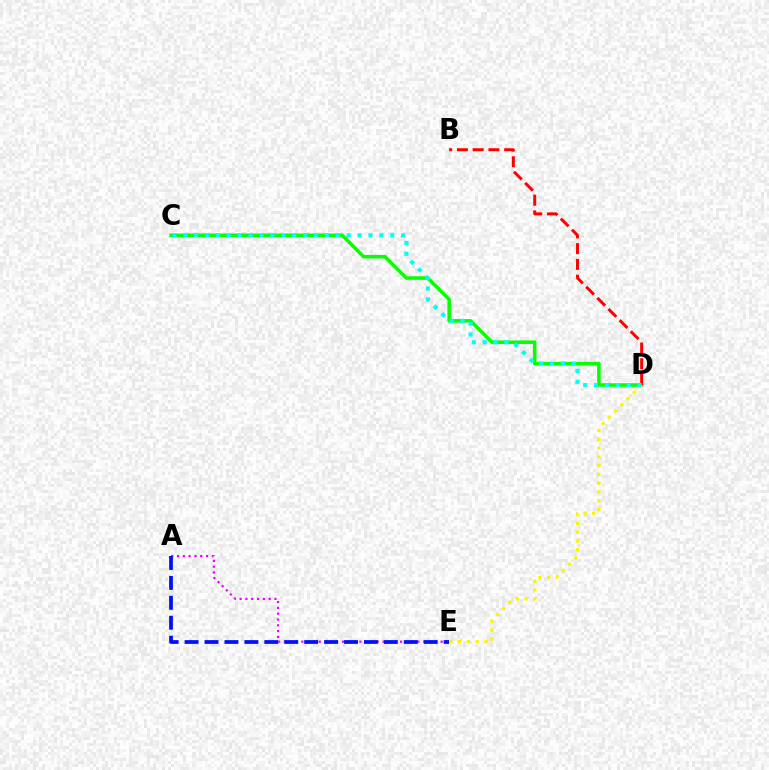{('A', 'E'): [{'color': '#ee00ff', 'line_style': 'dotted', 'thickness': 1.58}, {'color': '#0010ff', 'line_style': 'dashed', 'thickness': 2.71}], ('C', 'D'): [{'color': '#08ff00', 'line_style': 'solid', 'thickness': 2.55}, {'color': '#00fff6', 'line_style': 'dotted', 'thickness': 2.96}], ('D', 'E'): [{'color': '#fcf500', 'line_style': 'dotted', 'thickness': 2.39}], ('B', 'D'): [{'color': '#ff0000', 'line_style': 'dashed', 'thickness': 2.14}]}